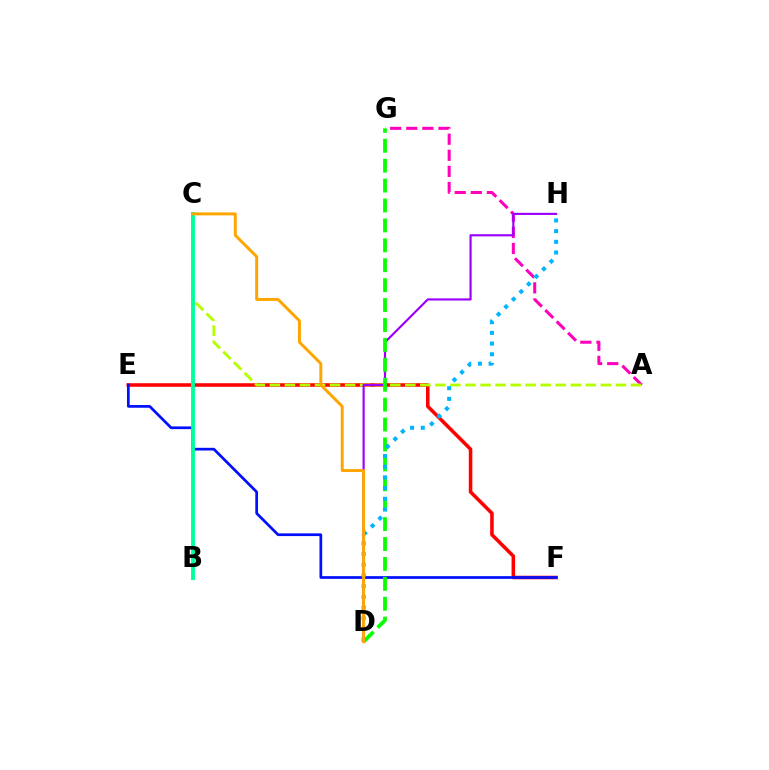{('A', 'G'): [{'color': '#ff00bd', 'line_style': 'dashed', 'thickness': 2.19}], ('E', 'F'): [{'color': '#ff0000', 'line_style': 'solid', 'thickness': 2.55}, {'color': '#0010ff', 'line_style': 'solid', 'thickness': 1.95}], ('A', 'C'): [{'color': '#b3ff00', 'line_style': 'dashed', 'thickness': 2.04}], ('D', 'H'): [{'color': '#9b00ff', 'line_style': 'solid', 'thickness': 1.56}, {'color': '#00b5ff', 'line_style': 'dotted', 'thickness': 2.91}], ('D', 'G'): [{'color': '#08ff00', 'line_style': 'dashed', 'thickness': 2.71}], ('B', 'C'): [{'color': '#00ff9d', 'line_style': 'solid', 'thickness': 2.78}], ('C', 'D'): [{'color': '#ffa500', 'line_style': 'solid', 'thickness': 2.13}]}